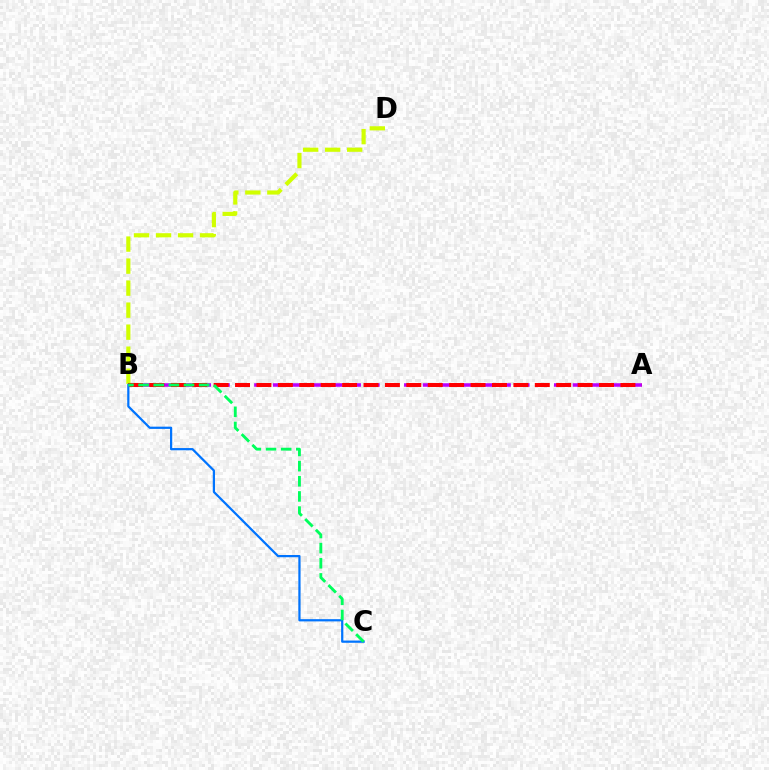{('A', 'B'): [{'color': '#b900ff', 'line_style': 'dashed', 'thickness': 2.55}, {'color': '#ff0000', 'line_style': 'dashed', 'thickness': 2.91}], ('B', 'D'): [{'color': '#d1ff00', 'line_style': 'dashed', 'thickness': 2.99}], ('B', 'C'): [{'color': '#0074ff', 'line_style': 'solid', 'thickness': 1.61}, {'color': '#00ff5c', 'line_style': 'dashed', 'thickness': 2.06}]}